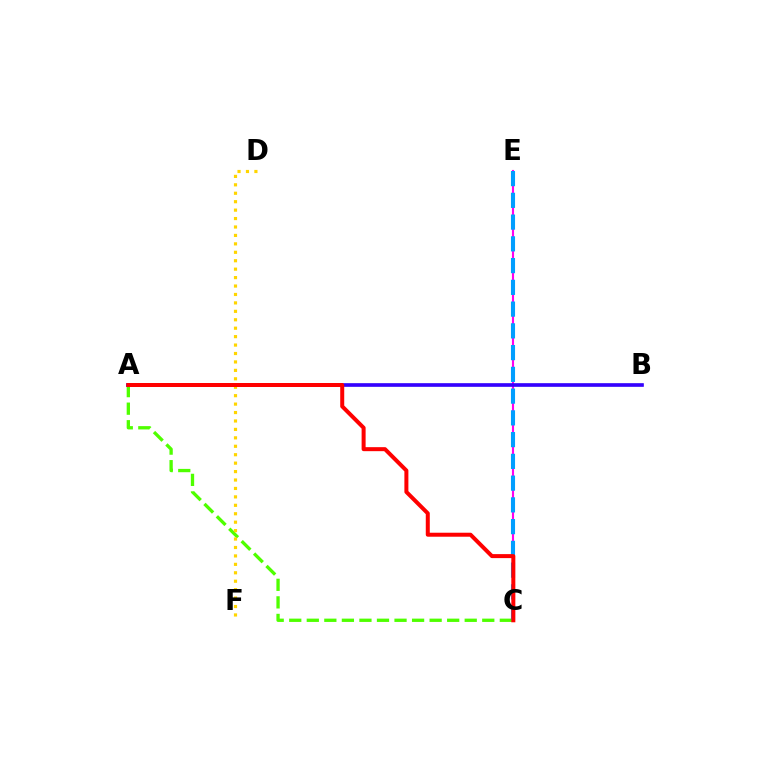{('A', 'B'): [{'color': '#00ff86', 'line_style': 'solid', 'thickness': 1.7}, {'color': '#3700ff', 'line_style': 'solid', 'thickness': 2.61}], ('A', 'C'): [{'color': '#4fff00', 'line_style': 'dashed', 'thickness': 2.38}, {'color': '#ff0000', 'line_style': 'solid', 'thickness': 2.88}], ('C', 'E'): [{'color': '#ff00ed', 'line_style': 'solid', 'thickness': 1.54}, {'color': '#009eff', 'line_style': 'dashed', 'thickness': 2.96}], ('D', 'F'): [{'color': '#ffd500', 'line_style': 'dotted', 'thickness': 2.29}]}